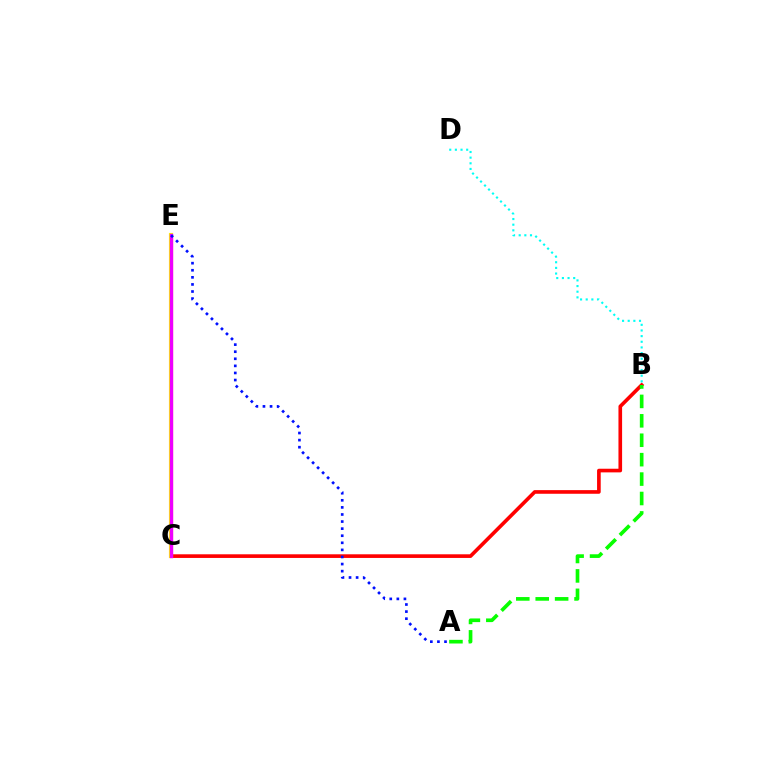{('B', 'C'): [{'color': '#ff0000', 'line_style': 'solid', 'thickness': 2.62}], ('A', 'B'): [{'color': '#08ff00', 'line_style': 'dashed', 'thickness': 2.64}], ('B', 'D'): [{'color': '#00fff6', 'line_style': 'dotted', 'thickness': 1.54}], ('C', 'E'): [{'color': '#fcf500', 'line_style': 'solid', 'thickness': 2.99}, {'color': '#ee00ff', 'line_style': 'solid', 'thickness': 2.43}], ('A', 'E'): [{'color': '#0010ff', 'line_style': 'dotted', 'thickness': 1.92}]}